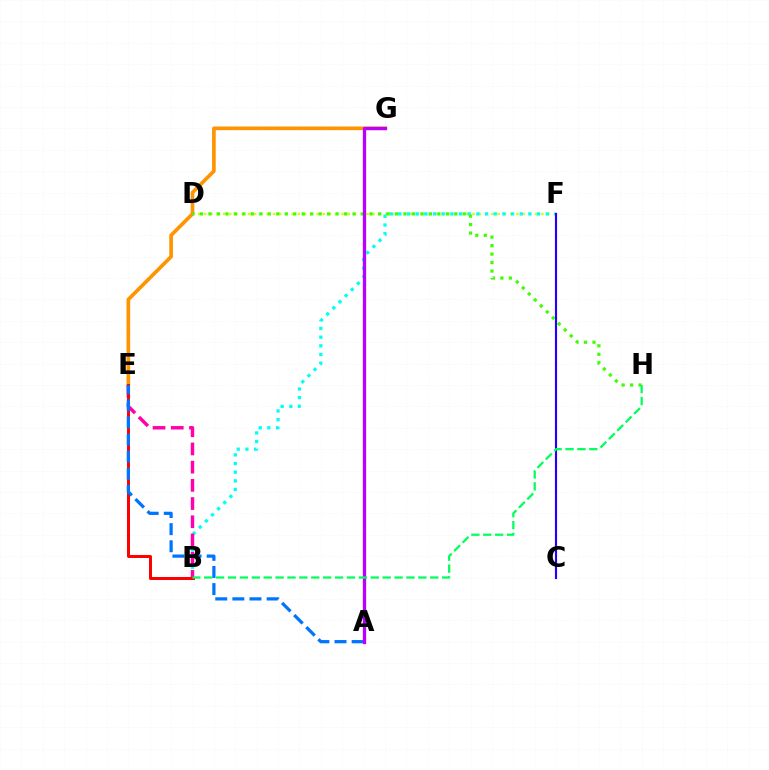{('D', 'F'): [{'color': '#d1ff00', 'line_style': 'dotted', 'thickness': 1.7}], ('B', 'F'): [{'color': '#00fff6', 'line_style': 'dotted', 'thickness': 2.36}], ('E', 'G'): [{'color': '#ff9400', 'line_style': 'solid', 'thickness': 2.64}], ('D', 'H'): [{'color': '#3dff00', 'line_style': 'dotted', 'thickness': 2.3}], ('C', 'F'): [{'color': '#2500ff', 'line_style': 'solid', 'thickness': 1.55}], ('B', 'E'): [{'color': '#ff00ac', 'line_style': 'dashed', 'thickness': 2.47}, {'color': '#ff0000', 'line_style': 'solid', 'thickness': 2.15}], ('A', 'E'): [{'color': '#0074ff', 'line_style': 'dashed', 'thickness': 2.33}], ('A', 'G'): [{'color': '#b900ff', 'line_style': 'solid', 'thickness': 2.38}], ('B', 'H'): [{'color': '#00ff5c', 'line_style': 'dashed', 'thickness': 1.62}]}